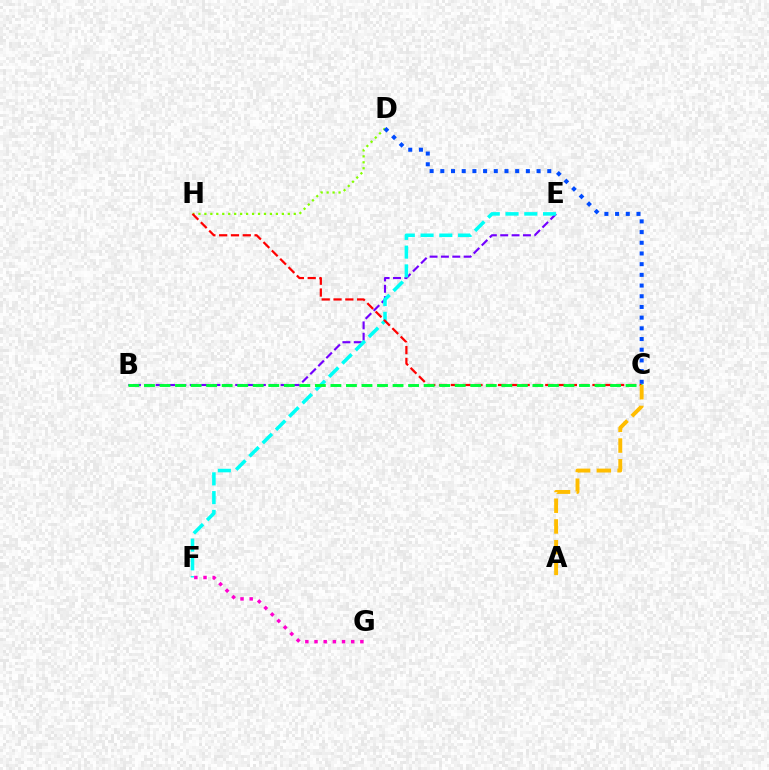{('B', 'E'): [{'color': '#7200ff', 'line_style': 'dashed', 'thickness': 1.54}], ('D', 'H'): [{'color': '#84ff00', 'line_style': 'dotted', 'thickness': 1.62}], ('E', 'F'): [{'color': '#00fff6', 'line_style': 'dashed', 'thickness': 2.55}], ('C', 'H'): [{'color': '#ff0000', 'line_style': 'dashed', 'thickness': 1.6}], ('B', 'C'): [{'color': '#00ff39', 'line_style': 'dashed', 'thickness': 2.11}], ('C', 'D'): [{'color': '#004bff', 'line_style': 'dotted', 'thickness': 2.91}], ('A', 'C'): [{'color': '#ffbd00', 'line_style': 'dashed', 'thickness': 2.82}], ('F', 'G'): [{'color': '#ff00cf', 'line_style': 'dotted', 'thickness': 2.49}]}